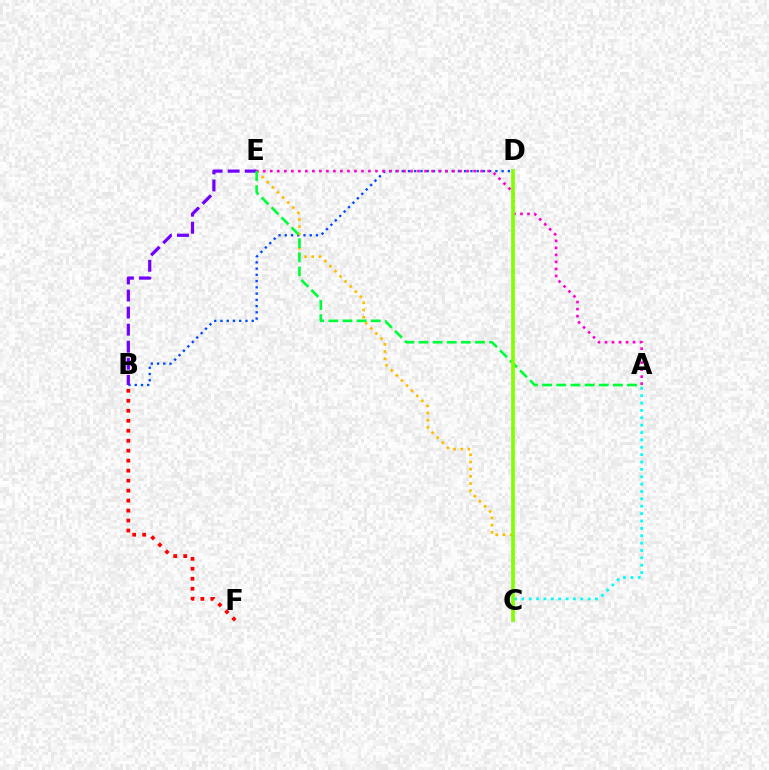{('B', 'F'): [{'color': '#ff0000', 'line_style': 'dotted', 'thickness': 2.71}], ('B', 'D'): [{'color': '#004bff', 'line_style': 'dotted', 'thickness': 1.7}], ('C', 'E'): [{'color': '#ffbd00', 'line_style': 'dotted', 'thickness': 1.96}], ('A', 'C'): [{'color': '#00fff6', 'line_style': 'dotted', 'thickness': 2.0}], ('A', 'E'): [{'color': '#ff00cf', 'line_style': 'dotted', 'thickness': 1.9}, {'color': '#00ff39', 'line_style': 'dashed', 'thickness': 1.92}], ('B', 'E'): [{'color': '#7200ff', 'line_style': 'dashed', 'thickness': 2.32}], ('C', 'D'): [{'color': '#84ff00', 'line_style': 'solid', 'thickness': 2.64}]}